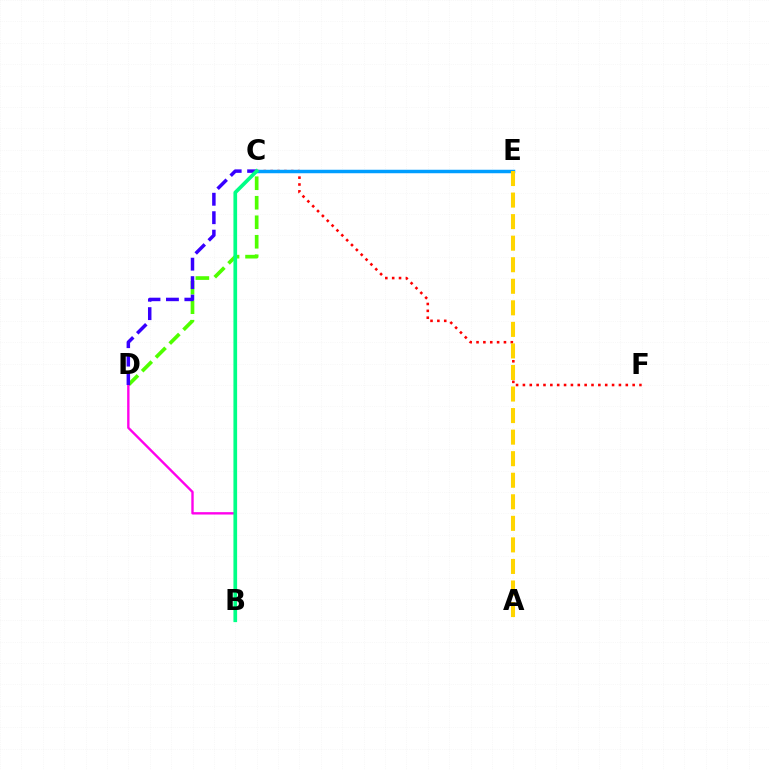{('C', 'D'): [{'color': '#4fff00', 'line_style': 'dashed', 'thickness': 2.65}, {'color': '#3700ff', 'line_style': 'dashed', 'thickness': 2.51}], ('C', 'F'): [{'color': '#ff0000', 'line_style': 'dotted', 'thickness': 1.86}], ('C', 'E'): [{'color': '#009eff', 'line_style': 'solid', 'thickness': 2.5}], ('B', 'D'): [{'color': '#ff00ed', 'line_style': 'solid', 'thickness': 1.71}], ('A', 'E'): [{'color': '#ffd500', 'line_style': 'dashed', 'thickness': 2.93}], ('B', 'C'): [{'color': '#00ff86', 'line_style': 'solid', 'thickness': 2.66}]}